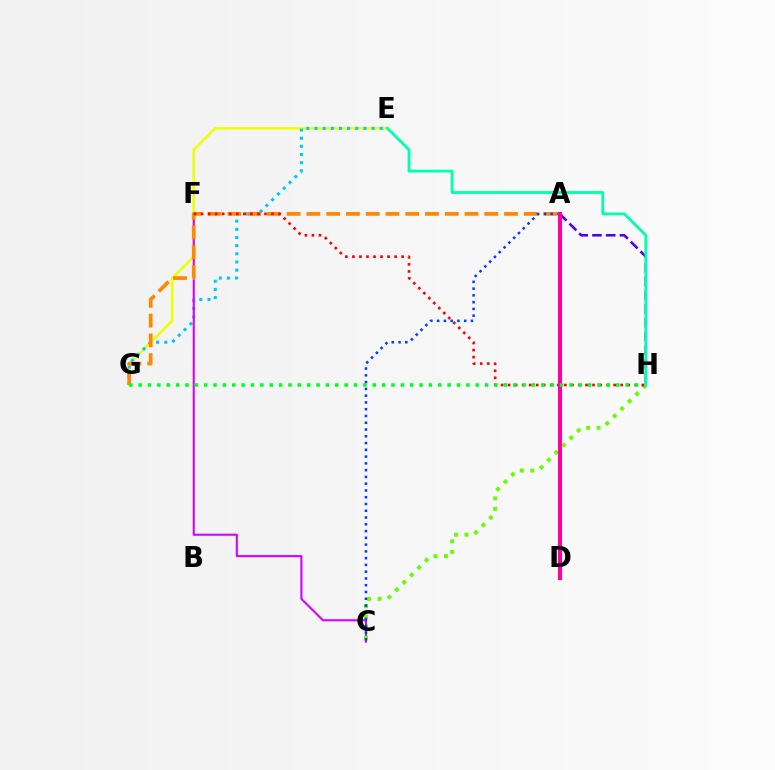{('E', 'G'): [{'color': '#eeff00', 'line_style': 'solid', 'thickness': 1.82}, {'color': '#00c7ff', 'line_style': 'dotted', 'thickness': 2.22}], ('A', 'H'): [{'color': '#4f00ff', 'line_style': 'dashed', 'thickness': 1.87}], ('C', 'F'): [{'color': '#d600ff', 'line_style': 'solid', 'thickness': 1.51}], ('C', 'H'): [{'color': '#66ff00', 'line_style': 'dotted', 'thickness': 2.85}], ('A', 'G'): [{'color': '#ff8800', 'line_style': 'dashed', 'thickness': 2.68}], ('F', 'H'): [{'color': '#ff0000', 'line_style': 'dotted', 'thickness': 1.91}], ('A', 'C'): [{'color': '#003fff', 'line_style': 'dotted', 'thickness': 1.84}], ('A', 'D'): [{'color': '#ff00a0', 'line_style': 'solid', 'thickness': 2.92}], ('G', 'H'): [{'color': '#00ff27', 'line_style': 'dotted', 'thickness': 2.54}], ('E', 'H'): [{'color': '#00ffaf', 'line_style': 'solid', 'thickness': 2.04}]}